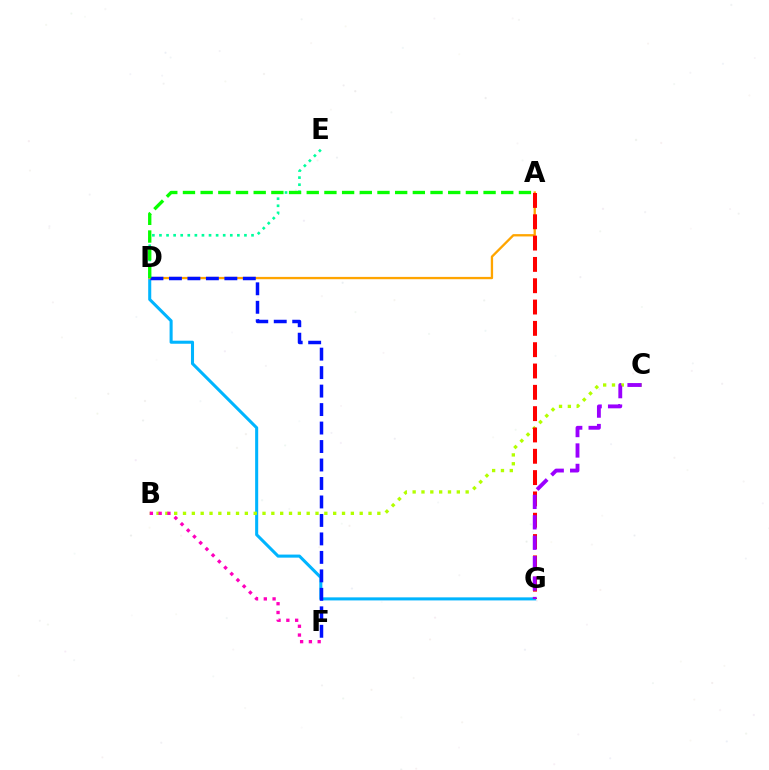{('D', 'E'): [{'color': '#00ff9d', 'line_style': 'dotted', 'thickness': 1.92}], ('D', 'G'): [{'color': '#00b5ff', 'line_style': 'solid', 'thickness': 2.2}], ('A', 'D'): [{'color': '#ffa500', 'line_style': 'solid', 'thickness': 1.67}, {'color': '#08ff00', 'line_style': 'dashed', 'thickness': 2.4}], ('D', 'F'): [{'color': '#0010ff', 'line_style': 'dashed', 'thickness': 2.51}], ('B', 'C'): [{'color': '#b3ff00', 'line_style': 'dotted', 'thickness': 2.4}], ('B', 'F'): [{'color': '#ff00bd', 'line_style': 'dotted', 'thickness': 2.39}], ('A', 'G'): [{'color': '#ff0000', 'line_style': 'dashed', 'thickness': 2.9}], ('C', 'G'): [{'color': '#9b00ff', 'line_style': 'dashed', 'thickness': 2.77}]}